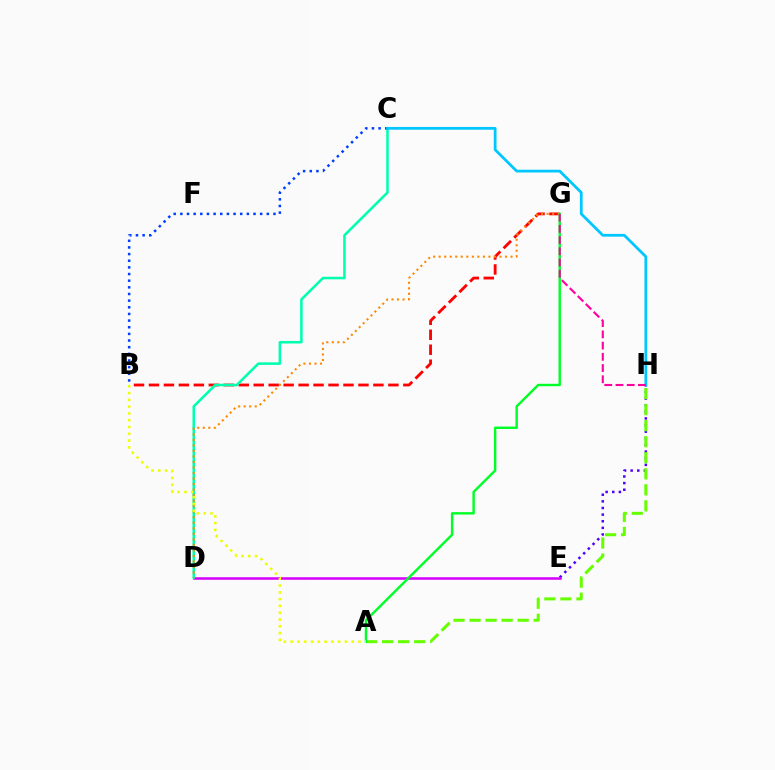{('E', 'H'): [{'color': '#4f00ff', 'line_style': 'dotted', 'thickness': 1.8}], ('D', 'E'): [{'color': '#d600ff', 'line_style': 'solid', 'thickness': 1.83}], ('B', 'G'): [{'color': '#ff0000', 'line_style': 'dashed', 'thickness': 2.03}], ('A', 'H'): [{'color': '#66ff00', 'line_style': 'dashed', 'thickness': 2.18}], ('C', 'D'): [{'color': '#00ffaf', 'line_style': 'solid', 'thickness': 1.84}], ('D', 'G'): [{'color': '#ff8800', 'line_style': 'dotted', 'thickness': 1.5}], ('B', 'C'): [{'color': '#003fff', 'line_style': 'dotted', 'thickness': 1.81}], ('C', 'H'): [{'color': '#00c7ff', 'line_style': 'solid', 'thickness': 1.99}], ('A', 'G'): [{'color': '#00ff27', 'line_style': 'solid', 'thickness': 1.74}], ('A', 'B'): [{'color': '#eeff00', 'line_style': 'dotted', 'thickness': 1.84}], ('G', 'H'): [{'color': '#ff00a0', 'line_style': 'dashed', 'thickness': 1.52}]}